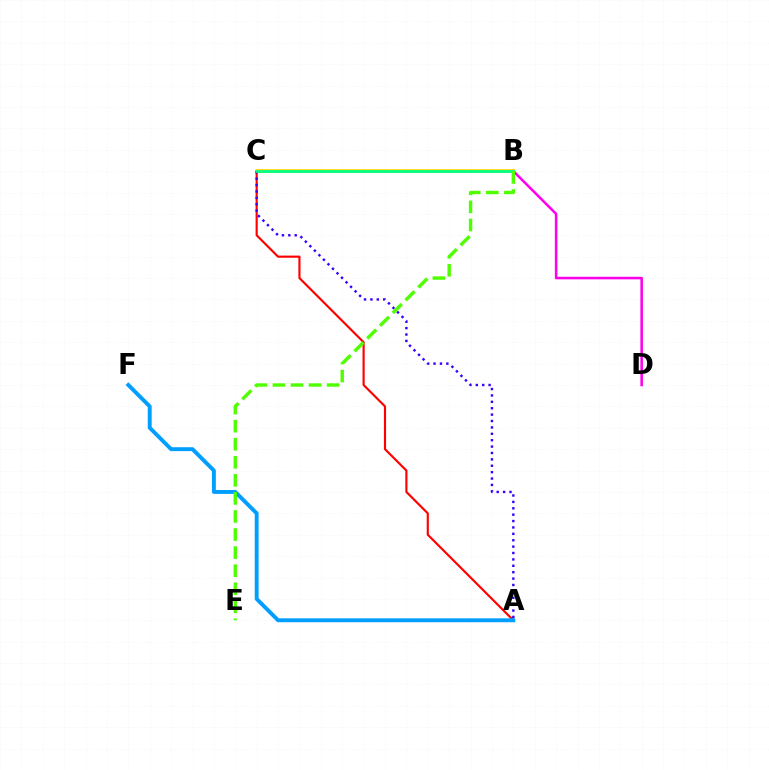{('A', 'C'): [{'color': '#ff0000', 'line_style': 'solid', 'thickness': 1.55}, {'color': '#3700ff', 'line_style': 'dotted', 'thickness': 1.74}], ('A', 'F'): [{'color': '#009eff', 'line_style': 'solid', 'thickness': 2.81}], ('B', 'D'): [{'color': '#ff00ed', 'line_style': 'solid', 'thickness': 1.83}], ('B', 'C'): [{'color': '#ffd500', 'line_style': 'solid', 'thickness': 2.67}, {'color': '#00ff86', 'line_style': 'solid', 'thickness': 1.99}], ('B', 'E'): [{'color': '#4fff00', 'line_style': 'dashed', 'thickness': 2.45}]}